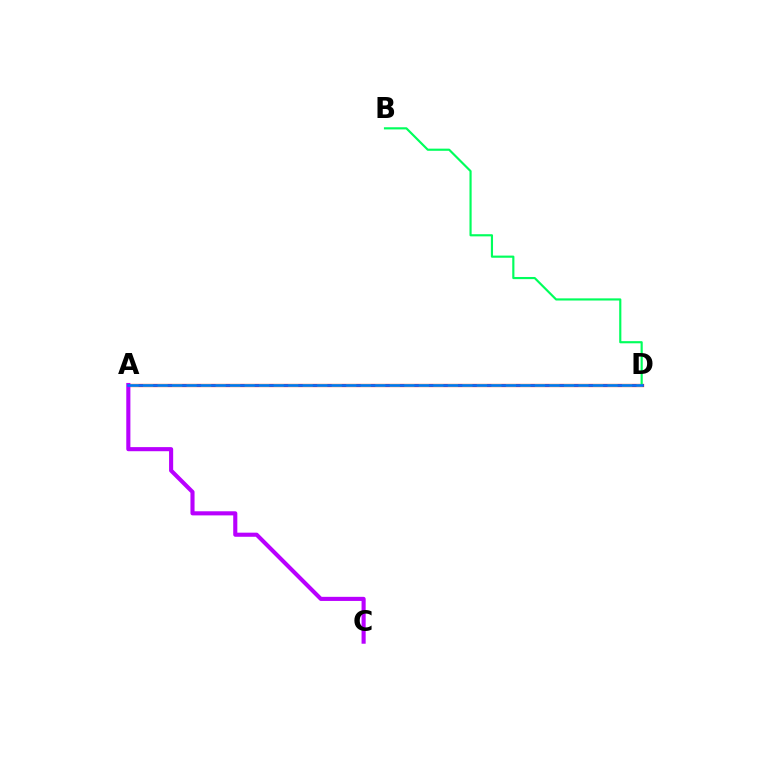{('A', 'D'): [{'color': '#ff0000', 'line_style': 'solid', 'thickness': 2.34}, {'color': '#d1ff00', 'line_style': 'dashed', 'thickness': 1.97}, {'color': '#0074ff', 'line_style': 'solid', 'thickness': 1.88}], ('A', 'C'): [{'color': '#b900ff', 'line_style': 'solid', 'thickness': 2.96}], ('B', 'D'): [{'color': '#00ff5c', 'line_style': 'solid', 'thickness': 1.55}]}